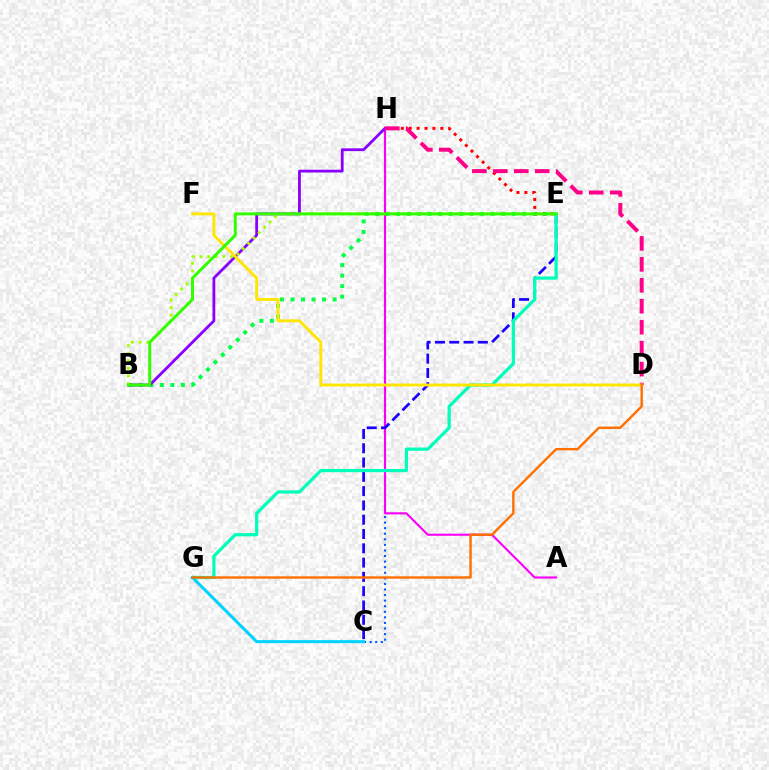{('C', 'H'): [{'color': '#005dff', 'line_style': 'dotted', 'thickness': 1.51}], ('A', 'H'): [{'color': '#fa00f9', 'line_style': 'solid', 'thickness': 1.52}], ('B', 'E'): [{'color': '#00ff45', 'line_style': 'dotted', 'thickness': 2.85}, {'color': '#a2ff00', 'line_style': 'dotted', 'thickness': 2.06}, {'color': '#31ff00', 'line_style': 'solid', 'thickness': 2.14}], ('C', 'E'): [{'color': '#1900ff', 'line_style': 'dashed', 'thickness': 1.94}], ('E', 'H'): [{'color': '#ff0000', 'line_style': 'dotted', 'thickness': 2.15}], ('E', 'G'): [{'color': '#00ffbb', 'line_style': 'solid', 'thickness': 2.33}], ('C', 'G'): [{'color': '#00d3ff', 'line_style': 'solid', 'thickness': 2.18}], ('B', 'H'): [{'color': '#8a00ff', 'line_style': 'solid', 'thickness': 2.02}], ('D', 'H'): [{'color': '#ff0088', 'line_style': 'dashed', 'thickness': 2.85}], ('D', 'F'): [{'color': '#ffe600', 'line_style': 'solid', 'thickness': 2.08}], ('D', 'G'): [{'color': '#ff7000', 'line_style': 'solid', 'thickness': 1.73}]}